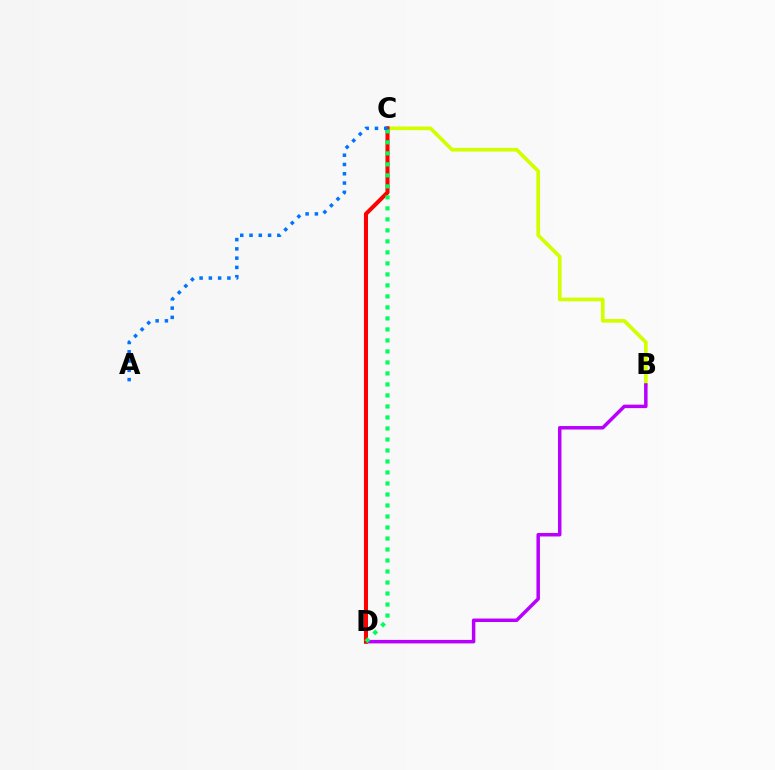{('B', 'C'): [{'color': '#d1ff00', 'line_style': 'solid', 'thickness': 2.65}], ('B', 'D'): [{'color': '#b900ff', 'line_style': 'solid', 'thickness': 2.51}], ('C', 'D'): [{'color': '#ff0000', 'line_style': 'solid', 'thickness': 2.92}, {'color': '#00ff5c', 'line_style': 'dotted', 'thickness': 2.99}], ('A', 'C'): [{'color': '#0074ff', 'line_style': 'dotted', 'thickness': 2.52}]}